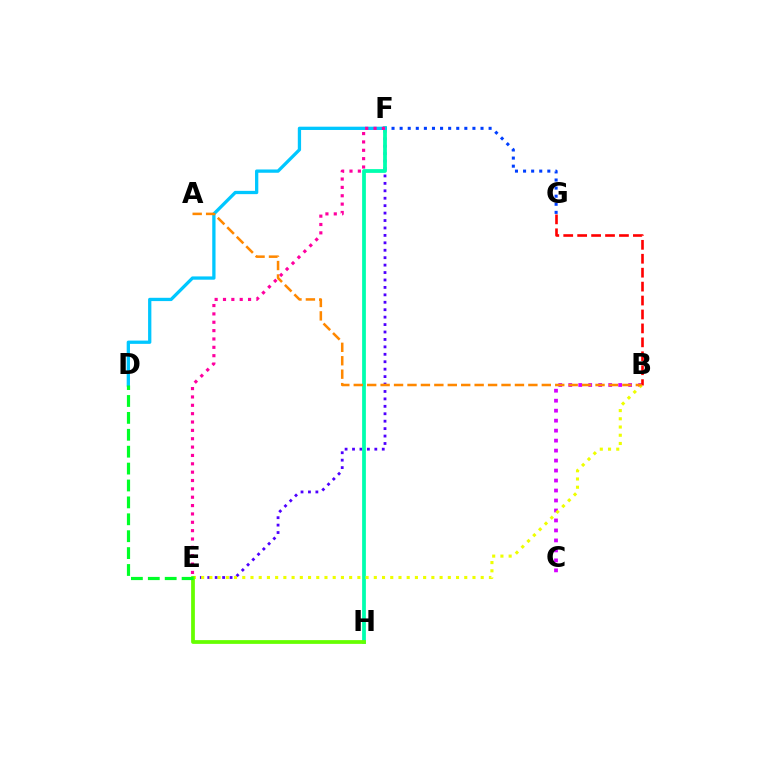{('B', 'C'): [{'color': '#d600ff', 'line_style': 'dotted', 'thickness': 2.71}], ('B', 'G'): [{'color': '#ff0000', 'line_style': 'dashed', 'thickness': 1.89}], ('E', 'F'): [{'color': '#4f00ff', 'line_style': 'dotted', 'thickness': 2.02}, {'color': '#ff00a0', 'line_style': 'dotted', 'thickness': 2.27}], ('F', 'H'): [{'color': '#00ffaf', 'line_style': 'solid', 'thickness': 2.71}], ('B', 'E'): [{'color': '#eeff00', 'line_style': 'dotted', 'thickness': 2.23}], ('E', 'H'): [{'color': '#66ff00', 'line_style': 'solid', 'thickness': 2.71}], ('F', 'G'): [{'color': '#003fff', 'line_style': 'dotted', 'thickness': 2.2}], ('D', 'F'): [{'color': '#00c7ff', 'line_style': 'solid', 'thickness': 2.36}], ('D', 'E'): [{'color': '#00ff27', 'line_style': 'dashed', 'thickness': 2.3}], ('A', 'B'): [{'color': '#ff8800', 'line_style': 'dashed', 'thickness': 1.82}]}